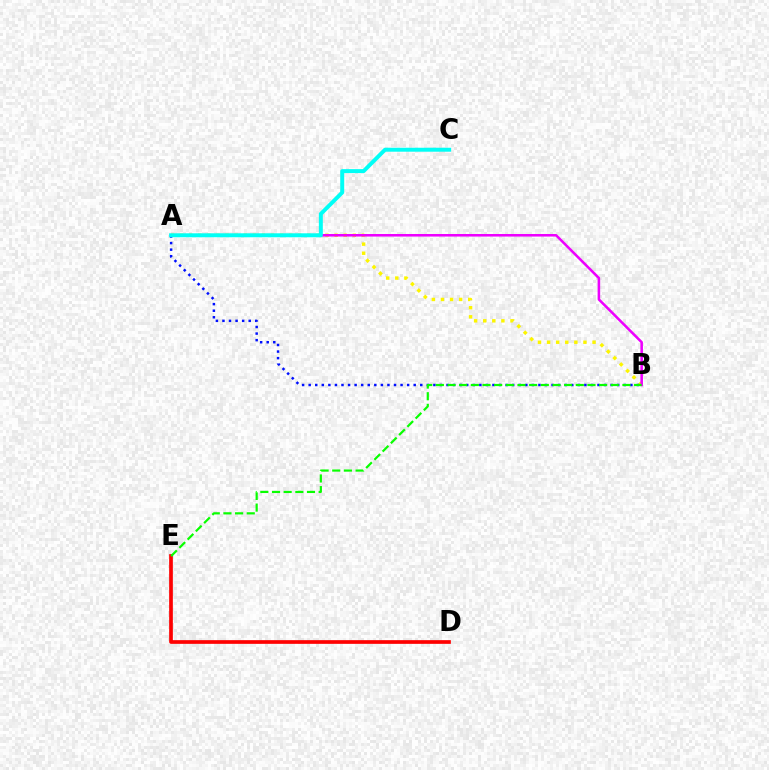{('A', 'B'): [{'color': '#fcf500', 'line_style': 'dotted', 'thickness': 2.47}, {'color': '#0010ff', 'line_style': 'dotted', 'thickness': 1.78}, {'color': '#ee00ff', 'line_style': 'solid', 'thickness': 1.84}], ('D', 'E'): [{'color': '#ff0000', 'line_style': 'solid', 'thickness': 2.66}], ('B', 'E'): [{'color': '#08ff00', 'line_style': 'dashed', 'thickness': 1.58}], ('A', 'C'): [{'color': '#00fff6', 'line_style': 'solid', 'thickness': 2.85}]}